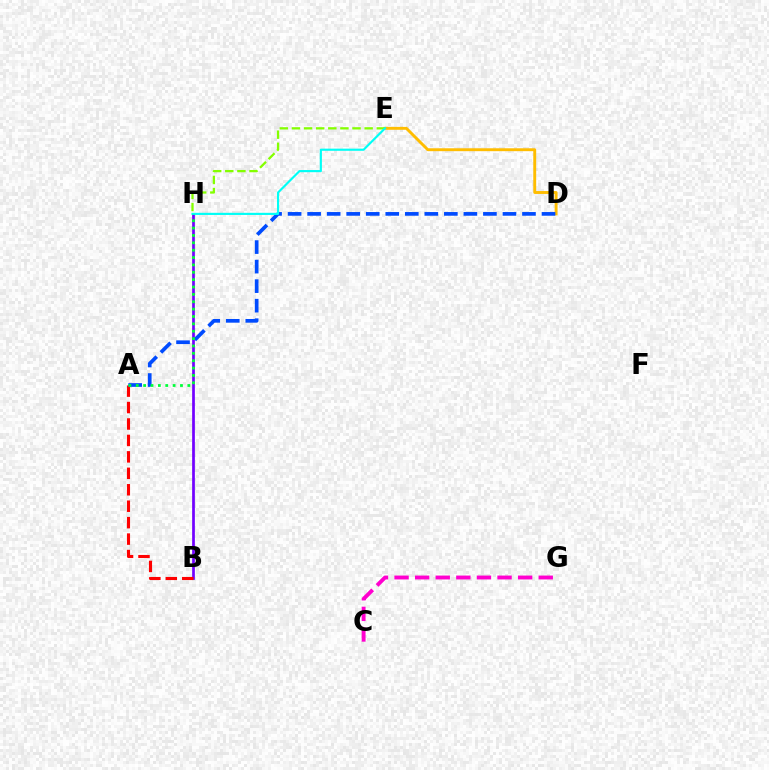{('D', 'E'): [{'color': '#ffbd00', 'line_style': 'solid', 'thickness': 2.09}], ('E', 'H'): [{'color': '#84ff00', 'line_style': 'dashed', 'thickness': 1.65}, {'color': '#00fff6', 'line_style': 'solid', 'thickness': 1.55}], ('B', 'H'): [{'color': '#7200ff', 'line_style': 'solid', 'thickness': 1.96}], ('A', 'B'): [{'color': '#ff0000', 'line_style': 'dashed', 'thickness': 2.23}], ('A', 'D'): [{'color': '#004bff', 'line_style': 'dashed', 'thickness': 2.65}], ('A', 'H'): [{'color': '#00ff39', 'line_style': 'dotted', 'thickness': 2.0}], ('C', 'G'): [{'color': '#ff00cf', 'line_style': 'dashed', 'thickness': 2.8}]}